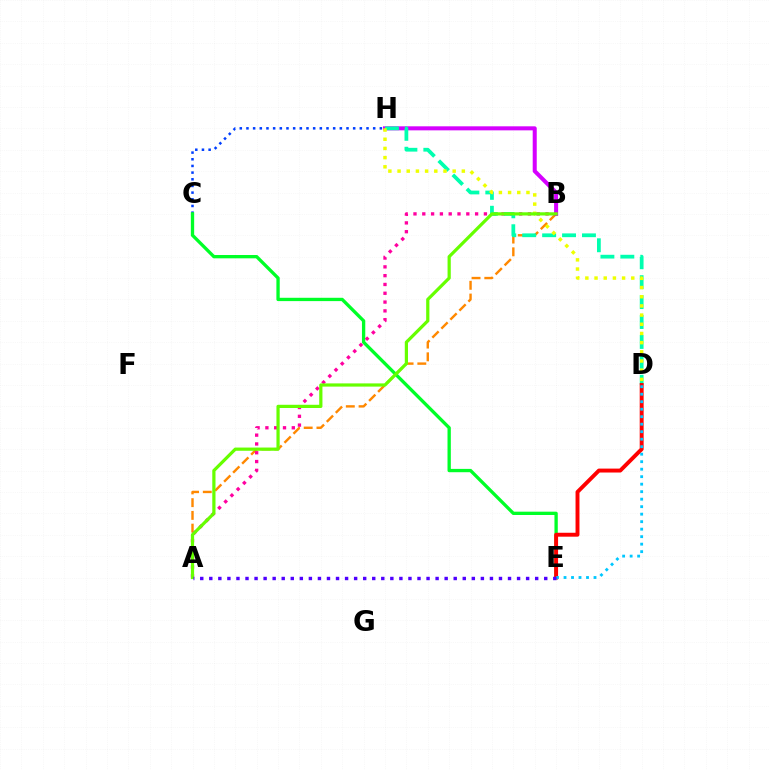{('A', 'B'): [{'color': '#ff8800', 'line_style': 'dashed', 'thickness': 1.73}, {'color': '#ff00a0', 'line_style': 'dotted', 'thickness': 2.39}, {'color': '#66ff00', 'line_style': 'solid', 'thickness': 2.31}], ('B', 'H'): [{'color': '#d600ff', 'line_style': 'solid', 'thickness': 2.9}], ('C', 'H'): [{'color': '#003fff', 'line_style': 'dotted', 'thickness': 1.81}], ('C', 'E'): [{'color': '#00ff27', 'line_style': 'solid', 'thickness': 2.39}], ('D', 'H'): [{'color': '#00ffaf', 'line_style': 'dashed', 'thickness': 2.71}, {'color': '#eeff00', 'line_style': 'dotted', 'thickness': 2.5}], ('D', 'E'): [{'color': '#ff0000', 'line_style': 'solid', 'thickness': 2.83}, {'color': '#00c7ff', 'line_style': 'dotted', 'thickness': 2.04}], ('A', 'E'): [{'color': '#4f00ff', 'line_style': 'dotted', 'thickness': 2.46}]}